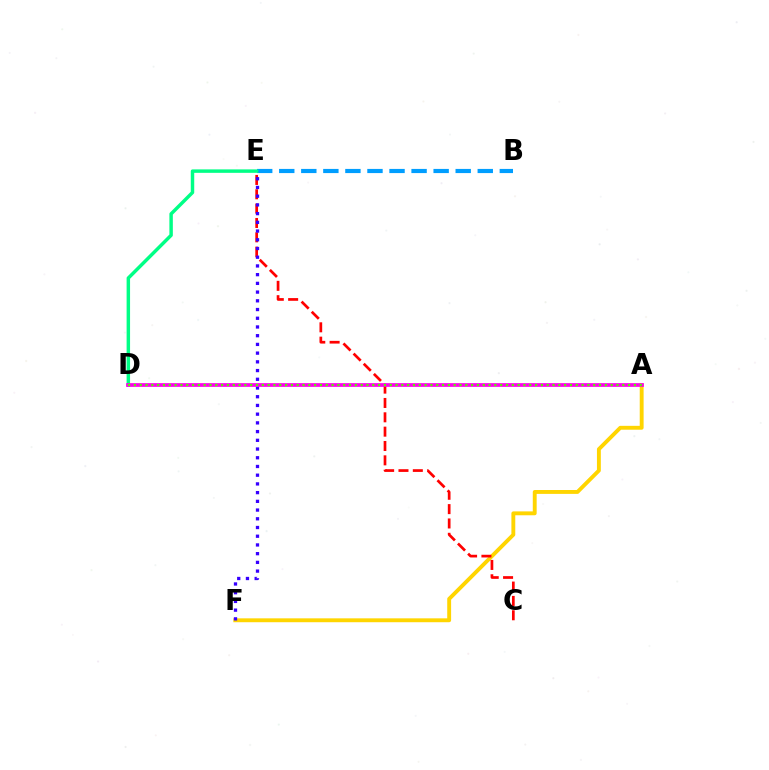{('A', 'F'): [{'color': '#ffd500', 'line_style': 'solid', 'thickness': 2.8}], ('B', 'E'): [{'color': '#009eff', 'line_style': 'dashed', 'thickness': 3.0}], ('C', 'E'): [{'color': '#ff0000', 'line_style': 'dashed', 'thickness': 1.95}], ('E', 'F'): [{'color': '#3700ff', 'line_style': 'dotted', 'thickness': 2.37}], ('D', 'E'): [{'color': '#00ff86', 'line_style': 'solid', 'thickness': 2.49}], ('A', 'D'): [{'color': '#ff00ed', 'line_style': 'solid', 'thickness': 2.67}, {'color': '#4fff00', 'line_style': 'dotted', 'thickness': 1.58}]}